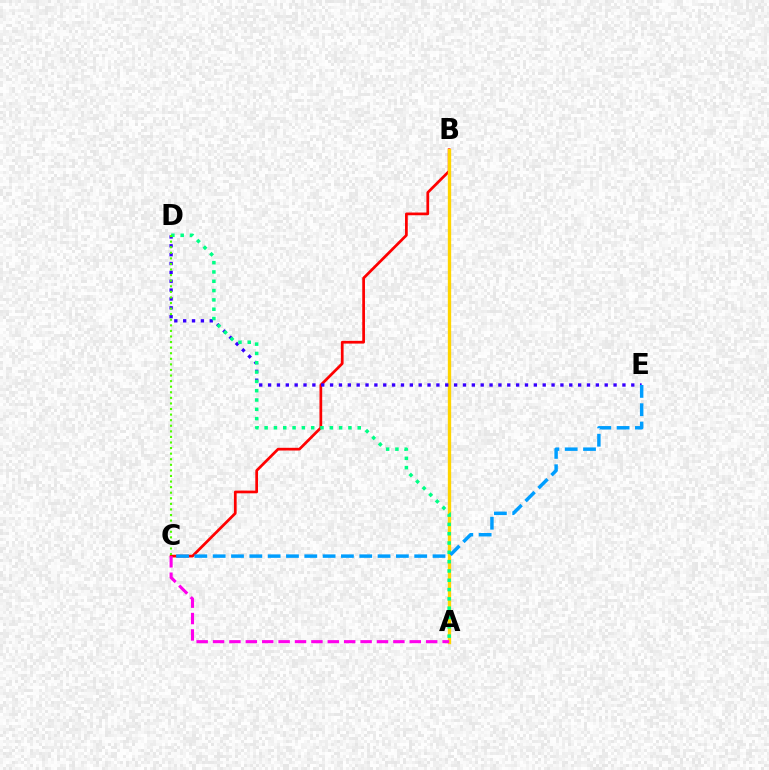{('B', 'C'): [{'color': '#ff0000', 'line_style': 'solid', 'thickness': 1.96}], ('A', 'B'): [{'color': '#ffd500', 'line_style': 'solid', 'thickness': 2.4}], ('D', 'E'): [{'color': '#3700ff', 'line_style': 'dotted', 'thickness': 2.41}], ('A', 'D'): [{'color': '#00ff86', 'line_style': 'dotted', 'thickness': 2.53}], ('C', 'E'): [{'color': '#009eff', 'line_style': 'dashed', 'thickness': 2.49}], ('C', 'D'): [{'color': '#4fff00', 'line_style': 'dotted', 'thickness': 1.52}], ('A', 'C'): [{'color': '#ff00ed', 'line_style': 'dashed', 'thickness': 2.23}]}